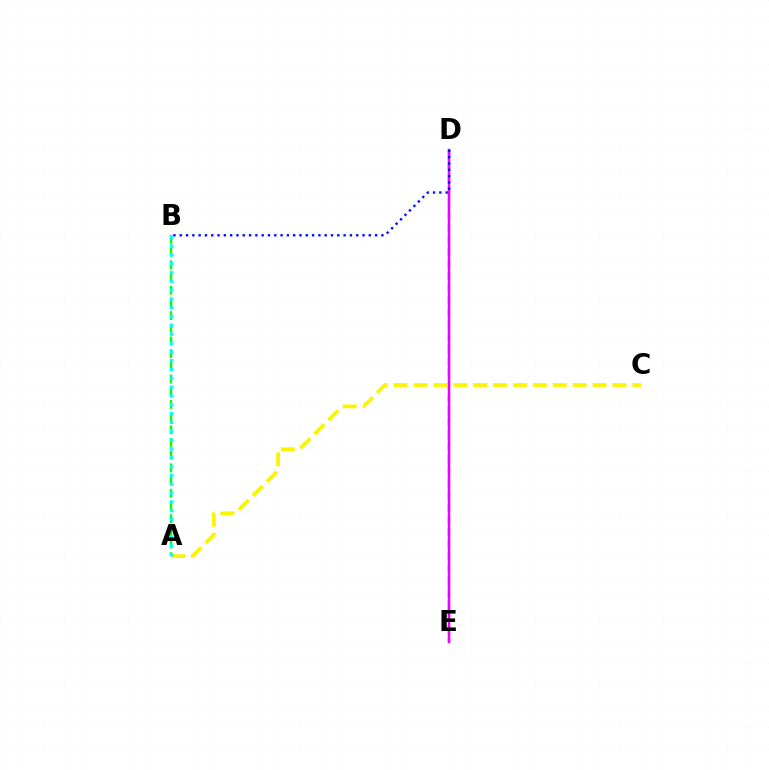{('D', 'E'): [{'color': '#ff0000', 'line_style': 'dashed', 'thickness': 1.66}, {'color': '#ee00ff', 'line_style': 'solid', 'thickness': 1.79}], ('A', 'B'): [{'color': '#08ff00', 'line_style': 'dashed', 'thickness': 1.72}, {'color': '#00fff6', 'line_style': 'dotted', 'thickness': 2.4}], ('A', 'C'): [{'color': '#fcf500', 'line_style': 'dashed', 'thickness': 2.7}], ('B', 'D'): [{'color': '#0010ff', 'line_style': 'dotted', 'thickness': 1.71}]}